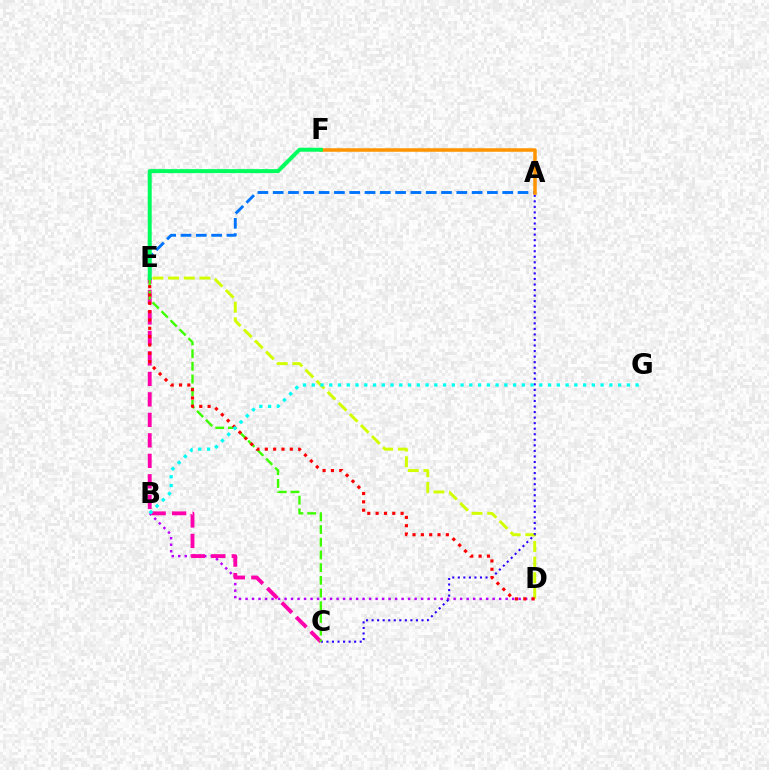{('B', 'D'): [{'color': '#b900ff', 'line_style': 'dotted', 'thickness': 1.77}], ('D', 'E'): [{'color': '#d1ff00', 'line_style': 'dashed', 'thickness': 2.13}, {'color': '#ff0000', 'line_style': 'dotted', 'thickness': 2.26}], ('A', 'C'): [{'color': '#2500ff', 'line_style': 'dotted', 'thickness': 1.51}], ('A', 'E'): [{'color': '#0074ff', 'line_style': 'dashed', 'thickness': 2.08}], ('C', 'E'): [{'color': '#ff00ac', 'line_style': 'dashed', 'thickness': 2.78}, {'color': '#3dff00', 'line_style': 'dashed', 'thickness': 1.72}], ('A', 'F'): [{'color': '#ff9400', 'line_style': 'solid', 'thickness': 2.54}], ('E', 'F'): [{'color': '#00ff5c', 'line_style': 'solid', 'thickness': 2.86}], ('B', 'G'): [{'color': '#00fff6', 'line_style': 'dotted', 'thickness': 2.38}]}